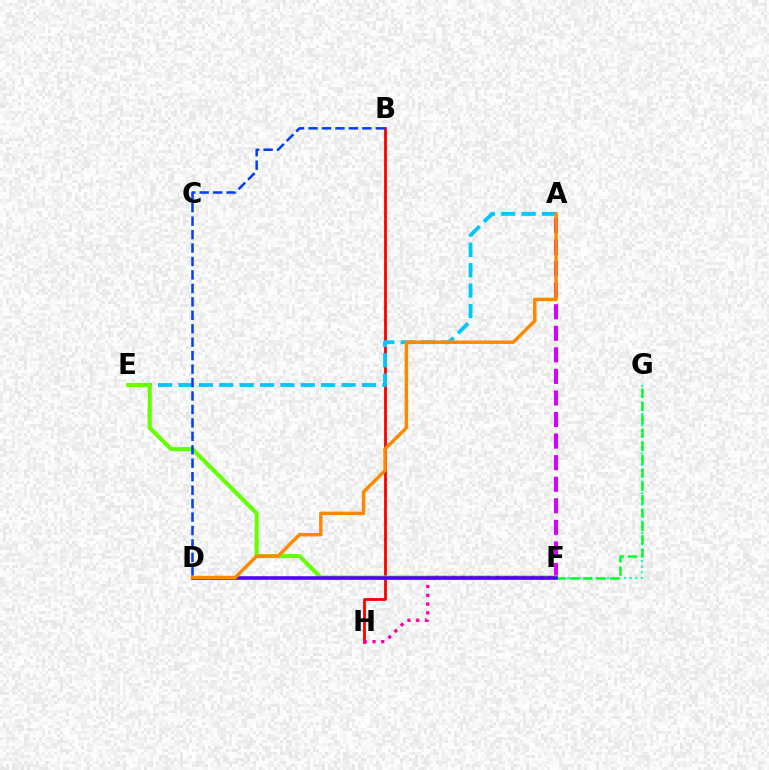{('F', 'G'): [{'color': '#00ffaf', 'line_style': 'dotted', 'thickness': 1.54}, {'color': '#00ff27', 'line_style': 'dashed', 'thickness': 1.81}], ('B', 'H'): [{'color': '#ff0000', 'line_style': 'solid', 'thickness': 2.03}], ('D', 'F'): [{'color': '#eeff00', 'line_style': 'dashed', 'thickness': 2.02}, {'color': '#4f00ff', 'line_style': 'solid', 'thickness': 2.57}], ('A', 'F'): [{'color': '#d600ff', 'line_style': 'dashed', 'thickness': 2.93}], ('A', 'E'): [{'color': '#00c7ff', 'line_style': 'dashed', 'thickness': 2.77}], ('E', 'F'): [{'color': '#66ff00', 'line_style': 'solid', 'thickness': 2.96}], ('F', 'H'): [{'color': '#ff00a0', 'line_style': 'dotted', 'thickness': 2.38}], ('A', 'D'): [{'color': '#ff8800', 'line_style': 'solid', 'thickness': 2.48}], ('B', 'D'): [{'color': '#003fff', 'line_style': 'dashed', 'thickness': 1.83}]}